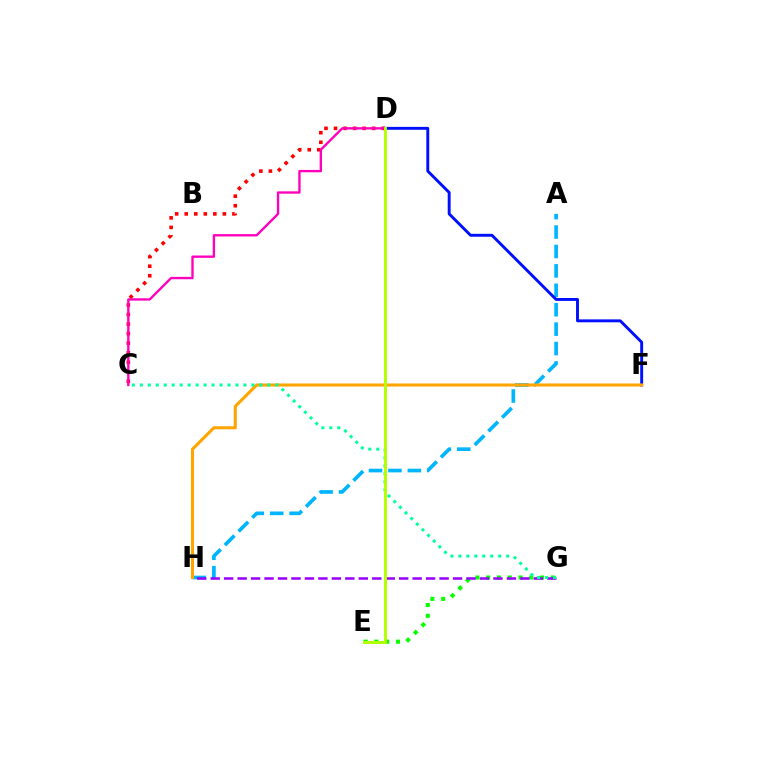{('C', 'D'): [{'color': '#ff0000', 'line_style': 'dotted', 'thickness': 2.59}, {'color': '#ff00bd', 'line_style': 'solid', 'thickness': 1.7}], ('A', 'H'): [{'color': '#00b5ff', 'line_style': 'dashed', 'thickness': 2.64}], ('E', 'G'): [{'color': '#08ff00', 'line_style': 'dotted', 'thickness': 2.93}], ('G', 'H'): [{'color': '#9b00ff', 'line_style': 'dashed', 'thickness': 1.83}], ('D', 'F'): [{'color': '#0010ff', 'line_style': 'solid', 'thickness': 2.1}], ('F', 'H'): [{'color': '#ffa500', 'line_style': 'solid', 'thickness': 2.22}], ('C', 'G'): [{'color': '#00ff9d', 'line_style': 'dotted', 'thickness': 2.17}], ('D', 'E'): [{'color': '#b3ff00', 'line_style': 'solid', 'thickness': 2.1}]}